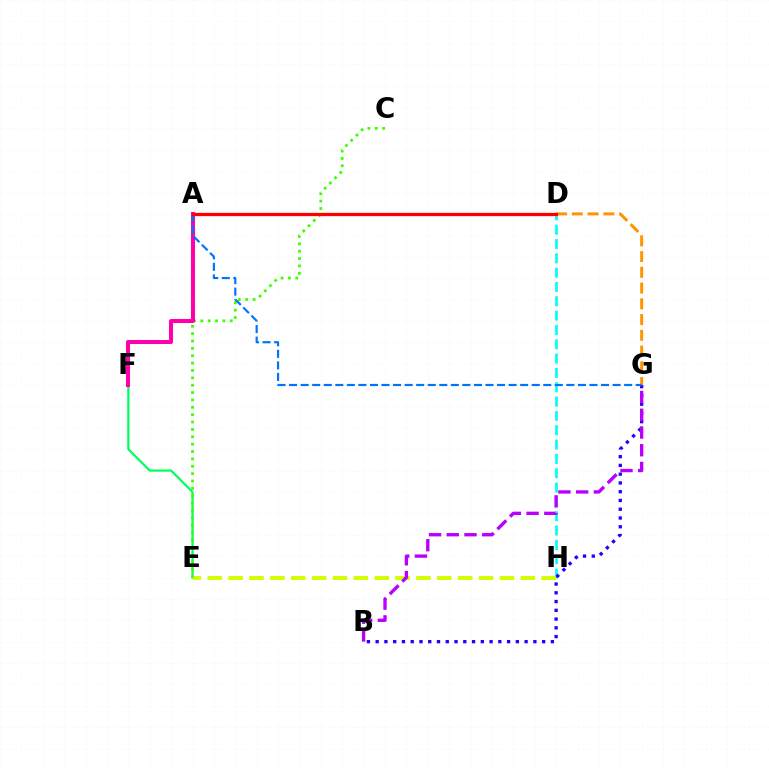{('D', 'H'): [{'color': '#00fff6', 'line_style': 'dashed', 'thickness': 1.95}], ('E', 'F'): [{'color': '#00ff5c', 'line_style': 'solid', 'thickness': 1.6}], ('E', 'H'): [{'color': '#d1ff00', 'line_style': 'dashed', 'thickness': 2.84}], ('B', 'G'): [{'color': '#2500ff', 'line_style': 'dotted', 'thickness': 2.38}, {'color': '#b900ff', 'line_style': 'dashed', 'thickness': 2.41}], ('C', 'E'): [{'color': '#3dff00', 'line_style': 'dotted', 'thickness': 2.0}], ('A', 'F'): [{'color': '#ff00ac', 'line_style': 'solid', 'thickness': 2.89}], ('D', 'G'): [{'color': '#ff9400', 'line_style': 'dashed', 'thickness': 2.14}], ('A', 'G'): [{'color': '#0074ff', 'line_style': 'dashed', 'thickness': 1.57}], ('A', 'D'): [{'color': '#ff0000', 'line_style': 'solid', 'thickness': 2.36}]}